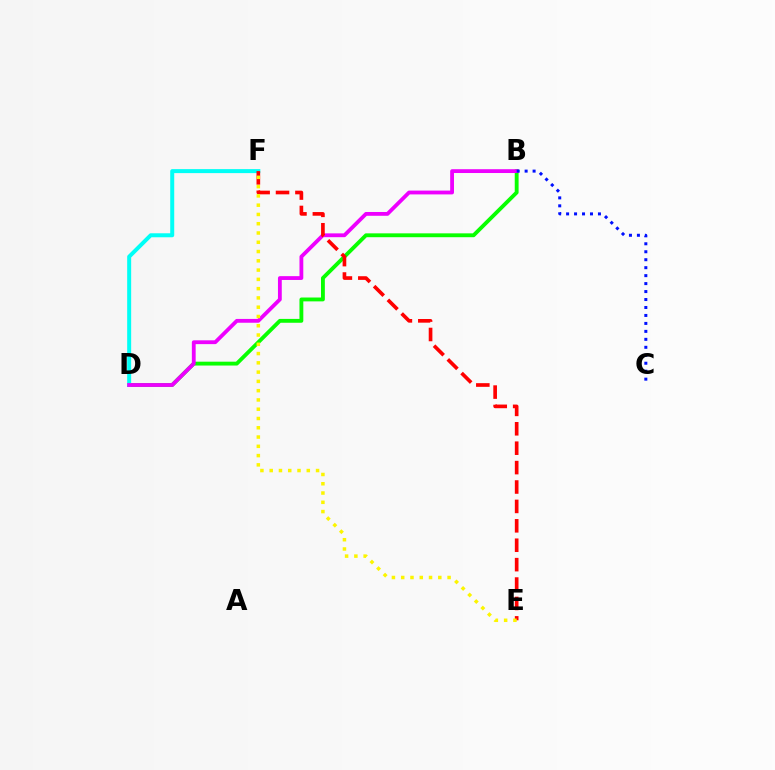{('B', 'D'): [{'color': '#08ff00', 'line_style': 'solid', 'thickness': 2.78}, {'color': '#ee00ff', 'line_style': 'solid', 'thickness': 2.74}], ('D', 'F'): [{'color': '#00fff6', 'line_style': 'solid', 'thickness': 2.87}], ('E', 'F'): [{'color': '#ff0000', 'line_style': 'dashed', 'thickness': 2.64}, {'color': '#fcf500', 'line_style': 'dotted', 'thickness': 2.52}], ('B', 'C'): [{'color': '#0010ff', 'line_style': 'dotted', 'thickness': 2.16}]}